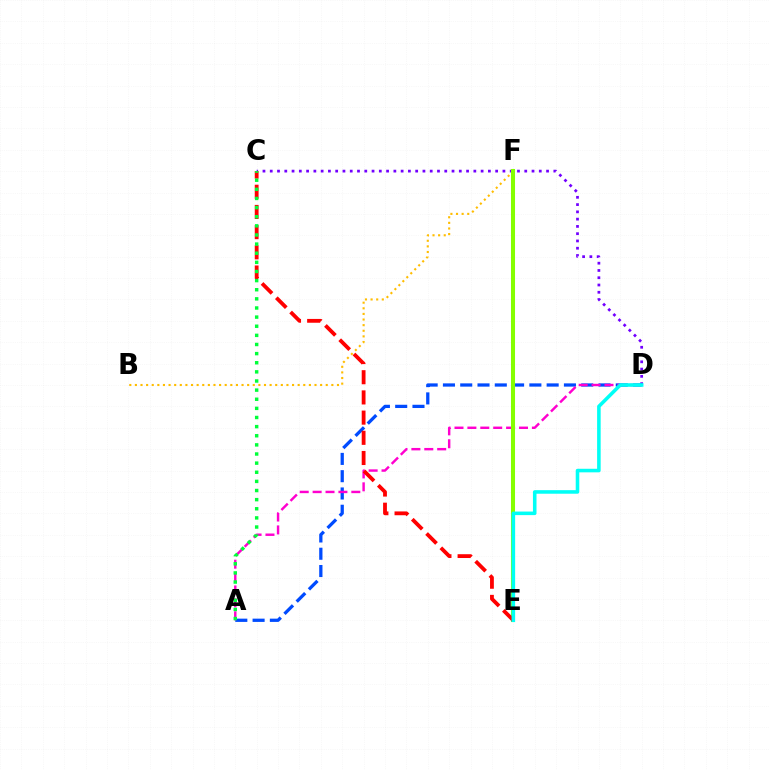{('C', 'D'): [{'color': '#7200ff', 'line_style': 'dotted', 'thickness': 1.98}], ('B', 'F'): [{'color': '#ffbd00', 'line_style': 'dotted', 'thickness': 1.53}], ('A', 'D'): [{'color': '#004bff', 'line_style': 'dashed', 'thickness': 2.35}, {'color': '#ff00cf', 'line_style': 'dashed', 'thickness': 1.75}], ('E', 'F'): [{'color': '#84ff00', 'line_style': 'solid', 'thickness': 2.92}], ('C', 'E'): [{'color': '#ff0000', 'line_style': 'dashed', 'thickness': 2.74}], ('A', 'C'): [{'color': '#00ff39', 'line_style': 'dotted', 'thickness': 2.48}], ('D', 'E'): [{'color': '#00fff6', 'line_style': 'solid', 'thickness': 2.56}]}